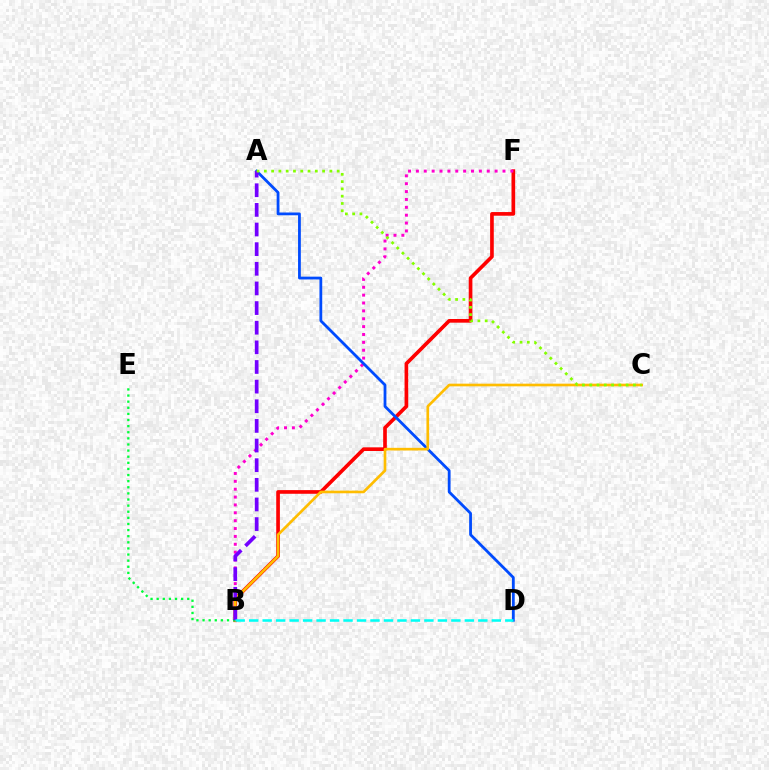{('B', 'F'): [{'color': '#ff0000', 'line_style': 'solid', 'thickness': 2.63}, {'color': '#ff00cf', 'line_style': 'dotted', 'thickness': 2.14}], ('A', 'D'): [{'color': '#004bff', 'line_style': 'solid', 'thickness': 2.01}], ('B', 'C'): [{'color': '#ffbd00', 'line_style': 'solid', 'thickness': 1.92}], ('B', 'E'): [{'color': '#00ff39', 'line_style': 'dotted', 'thickness': 1.66}], ('A', 'B'): [{'color': '#7200ff', 'line_style': 'dashed', 'thickness': 2.67}], ('A', 'C'): [{'color': '#84ff00', 'line_style': 'dotted', 'thickness': 1.98}], ('B', 'D'): [{'color': '#00fff6', 'line_style': 'dashed', 'thickness': 1.83}]}